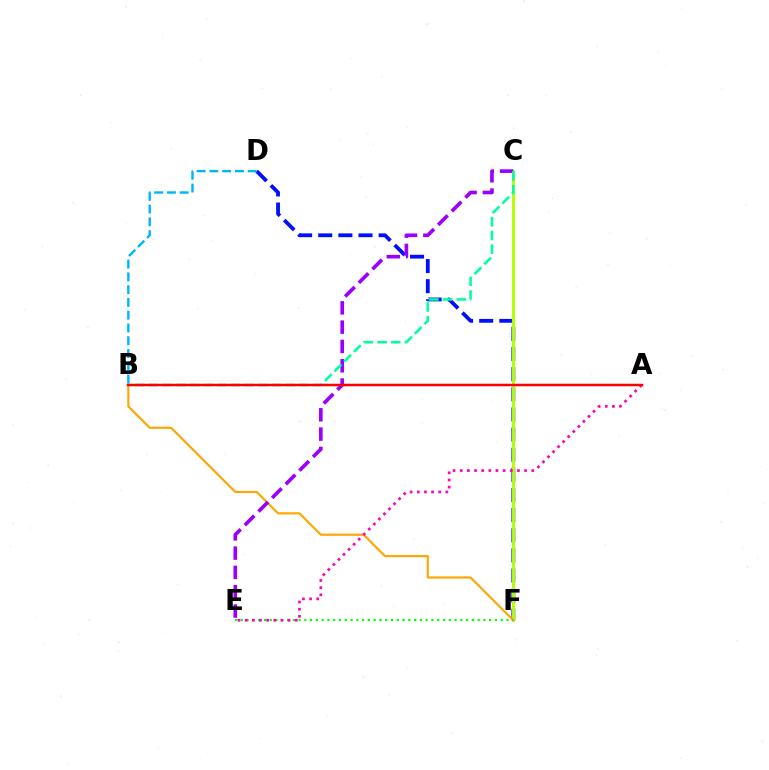{('D', 'F'): [{'color': '#0010ff', 'line_style': 'dashed', 'thickness': 2.73}], ('C', 'F'): [{'color': '#b3ff00', 'line_style': 'solid', 'thickness': 2.11}], ('B', 'F'): [{'color': '#ffa500', 'line_style': 'solid', 'thickness': 1.53}], ('E', 'F'): [{'color': '#08ff00', 'line_style': 'dotted', 'thickness': 1.57}], ('C', 'E'): [{'color': '#9b00ff', 'line_style': 'dashed', 'thickness': 2.62}], ('B', 'C'): [{'color': '#00ff9d', 'line_style': 'dashed', 'thickness': 1.86}], ('A', 'E'): [{'color': '#ff00bd', 'line_style': 'dotted', 'thickness': 1.94}], ('B', 'D'): [{'color': '#00b5ff', 'line_style': 'dashed', 'thickness': 1.73}], ('A', 'B'): [{'color': '#ff0000', 'line_style': 'solid', 'thickness': 1.8}]}